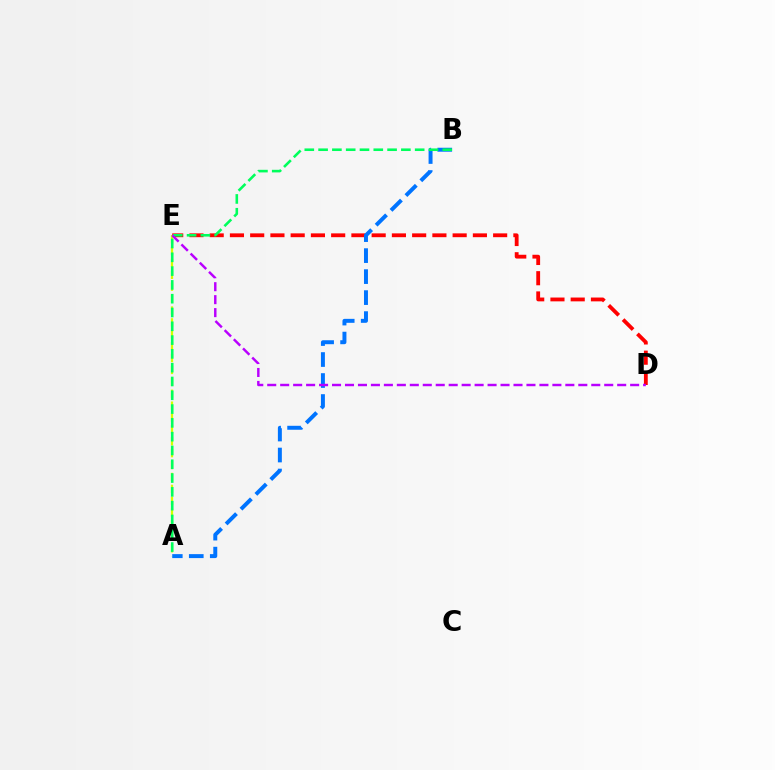{('D', 'E'): [{'color': '#ff0000', 'line_style': 'dashed', 'thickness': 2.75}, {'color': '#b900ff', 'line_style': 'dashed', 'thickness': 1.76}], ('A', 'E'): [{'color': '#d1ff00', 'line_style': 'dashed', 'thickness': 1.62}], ('A', 'B'): [{'color': '#0074ff', 'line_style': 'dashed', 'thickness': 2.85}, {'color': '#00ff5c', 'line_style': 'dashed', 'thickness': 1.87}]}